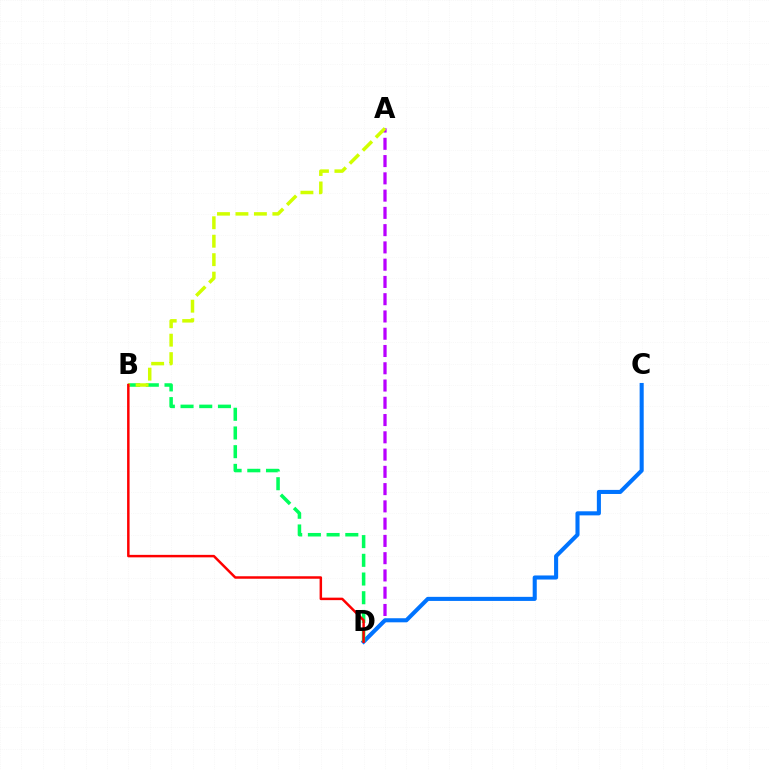{('A', 'D'): [{'color': '#b900ff', 'line_style': 'dashed', 'thickness': 2.35}], ('C', 'D'): [{'color': '#0074ff', 'line_style': 'solid', 'thickness': 2.93}], ('B', 'D'): [{'color': '#00ff5c', 'line_style': 'dashed', 'thickness': 2.54}, {'color': '#ff0000', 'line_style': 'solid', 'thickness': 1.79}], ('A', 'B'): [{'color': '#d1ff00', 'line_style': 'dashed', 'thickness': 2.51}]}